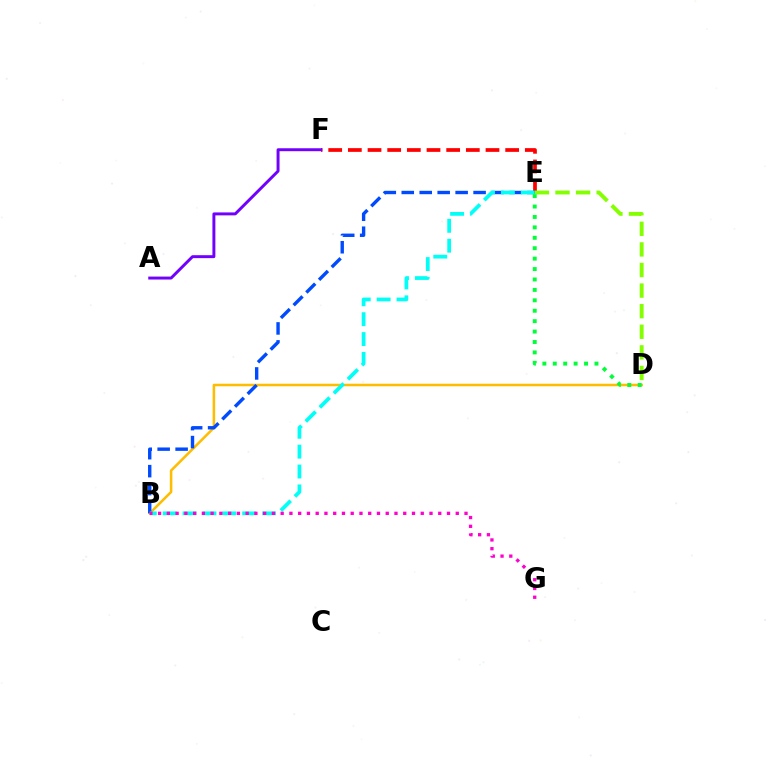{('B', 'D'): [{'color': '#ffbd00', 'line_style': 'solid', 'thickness': 1.83}], ('E', 'F'): [{'color': '#ff0000', 'line_style': 'dashed', 'thickness': 2.67}], ('D', 'E'): [{'color': '#84ff00', 'line_style': 'dashed', 'thickness': 2.8}, {'color': '#00ff39', 'line_style': 'dotted', 'thickness': 2.83}], ('A', 'F'): [{'color': '#7200ff', 'line_style': 'solid', 'thickness': 2.12}], ('B', 'E'): [{'color': '#004bff', 'line_style': 'dashed', 'thickness': 2.44}, {'color': '#00fff6', 'line_style': 'dashed', 'thickness': 2.7}], ('B', 'G'): [{'color': '#ff00cf', 'line_style': 'dotted', 'thickness': 2.38}]}